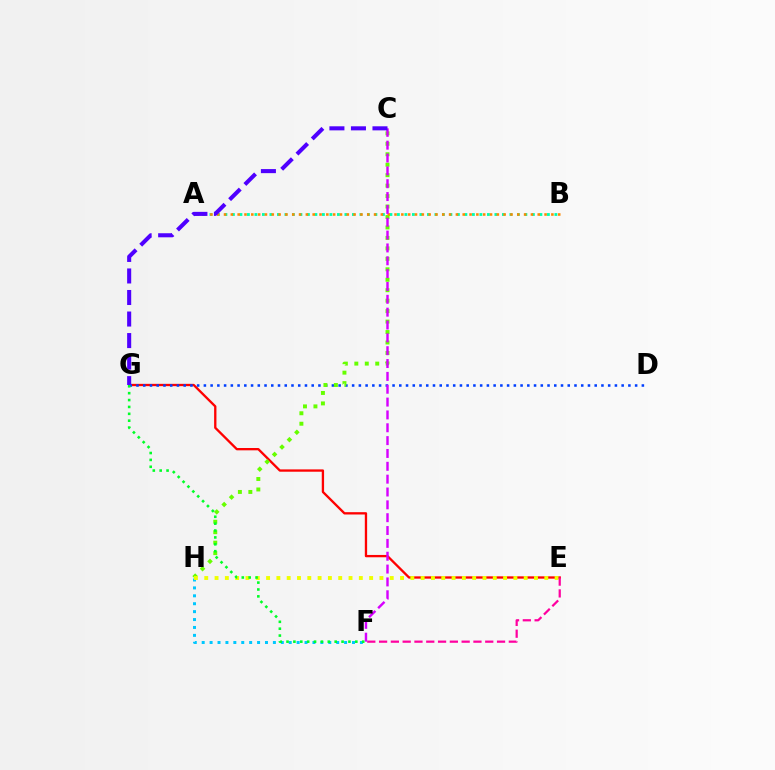{('F', 'H'): [{'color': '#00c7ff', 'line_style': 'dotted', 'thickness': 2.15}], ('A', 'B'): [{'color': '#00ffaf', 'line_style': 'dotted', 'thickness': 2.04}, {'color': '#ff8800', 'line_style': 'dotted', 'thickness': 1.85}], ('E', 'G'): [{'color': '#ff0000', 'line_style': 'solid', 'thickness': 1.67}], ('D', 'G'): [{'color': '#003fff', 'line_style': 'dotted', 'thickness': 1.83}], ('C', 'H'): [{'color': '#66ff00', 'line_style': 'dotted', 'thickness': 2.84}], ('E', 'H'): [{'color': '#eeff00', 'line_style': 'dotted', 'thickness': 2.8}], ('C', 'F'): [{'color': '#d600ff', 'line_style': 'dashed', 'thickness': 1.75}], ('C', 'G'): [{'color': '#4f00ff', 'line_style': 'dashed', 'thickness': 2.93}], ('F', 'G'): [{'color': '#00ff27', 'line_style': 'dotted', 'thickness': 1.87}], ('E', 'F'): [{'color': '#ff00a0', 'line_style': 'dashed', 'thickness': 1.6}]}